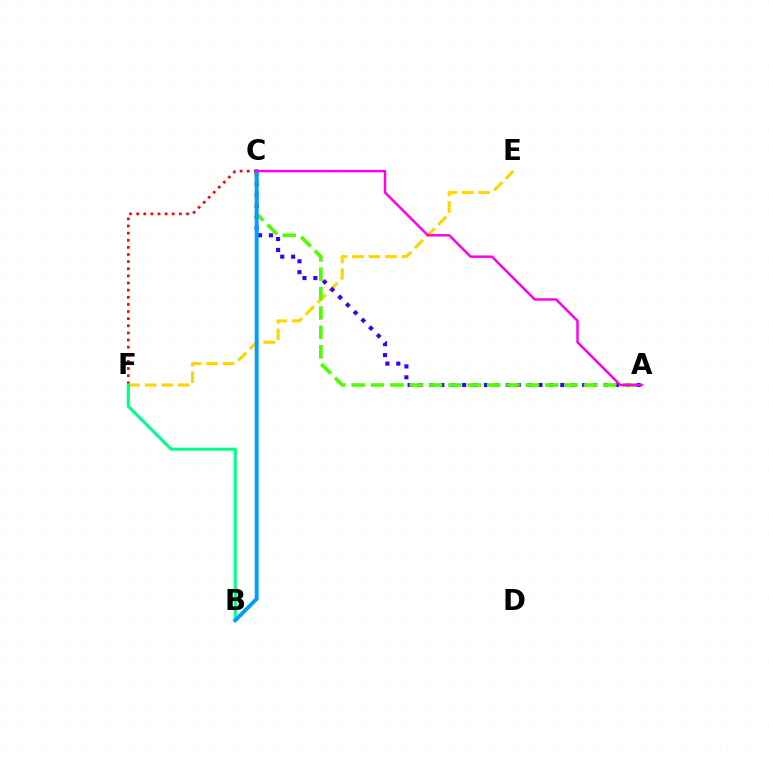{('E', 'F'): [{'color': '#ffd500', 'line_style': 'dashed', 'thickness': 2.25}], ('C', 'F'): [{'color': '#ff0000', 'line_style': 'dotted', 'thickness': 1.94}], ('A', 'C'): [{'color': '#3700ff', 'line_style': 'dotted', 'thickness': 2.96}, {'color': '#4fff00', 'line_style': 'dashed', 'thickness': 2.63}, {'color': '#ff00ed', 'line_style': 'solid', 'thickness': 1.77}], ('B', 'F'): [{'color': '#00ff86', 'line_style': 'solid', 'thickness': 2.23}], ('B', 'C'): [{'color': '#009eff', 'line_style': 'solid', 'thickness': 2.8}]}